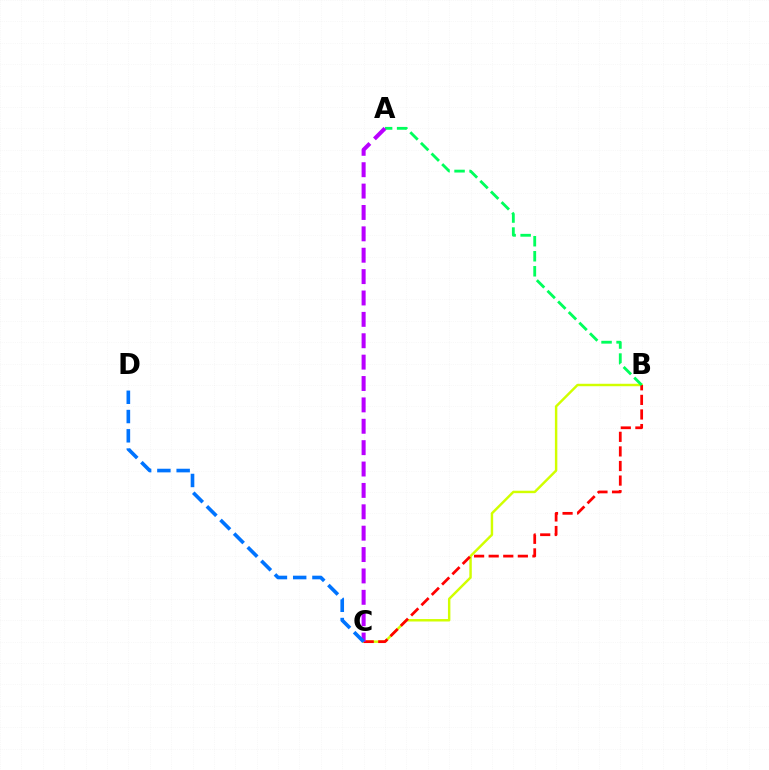{('B', 'C'): [{'color': '#d1ff00', 'line_style': 'solid', 'thickness': 1.76}, {'color': '#ff0000', 'line_style': 'dashed', 'thickness': 1.98}], ('A', 'B'): [{'color': '#00ff5c', 'line_style': 'dashed', 'thickness': 2.04}], ('A', 'C'): [{'color': '#b900ff', 'line_style': 'dashed', 'thickness': 2.9}], ('C', 'D'): [{'color': '#0074ff', 'line_style': 'dashed', 'thickness': 2.62}]}